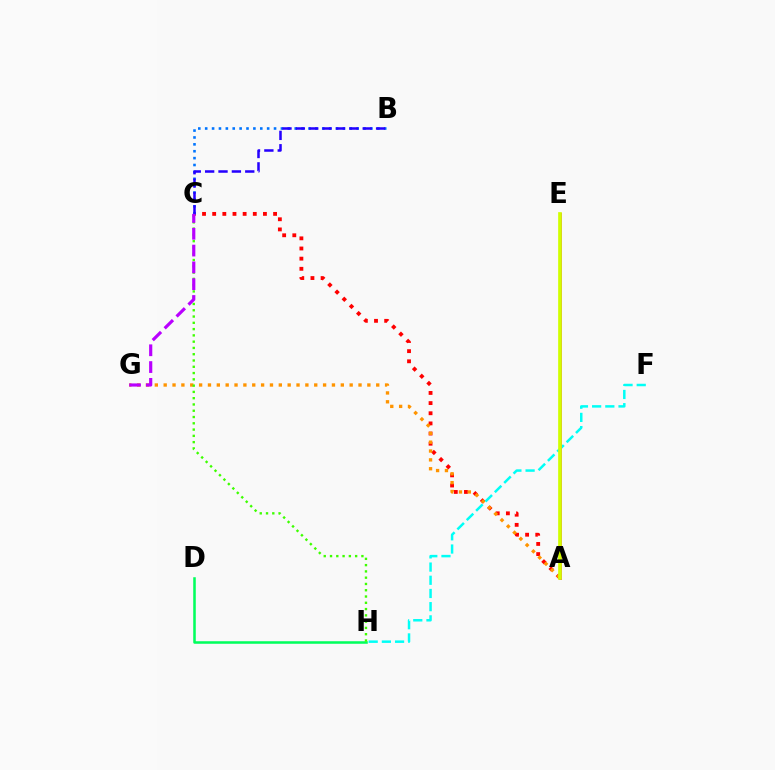{('A', 'C'): [{'color': '#ff0000', 'line_style': 'dotted', 'thickness': 2.76}], ('D', 'H'): [{'color': '#00ff5c', 'line_style': 'solid', 'thickness': 1.83}], ('B', 'C'): [{'color': '#0074ff', 'line_style': 'dotted', 'thickness': 1.87}, {'color': '#2500ff', 'line_style': 'dashed', 'thickness': 1.82}], ('A', 'G'): [{'color': '#ff9400', 'line_style': 'dotted', 'thickness': 2.41}], ('C', 'H'): [{'color': '#3dff00', 'line_style': 'dotted', 'thickness': 1.71}], ('C', 'G'): [{'color': '#b900ff', 'line_style': 'dashed', 'thickness': 2.28}], ('F', 'H'): [{'color': '#00fff6', 'line_style': 'dashed', 'thickness': 1.79}], ('A', 'E'): [{'color': '#ff00ac', 'line_style': 'solid', 'thickness': 2.11}, {'color': '#d1ff00', 'line_style': 'solid', 'thickness': 2.66}]}